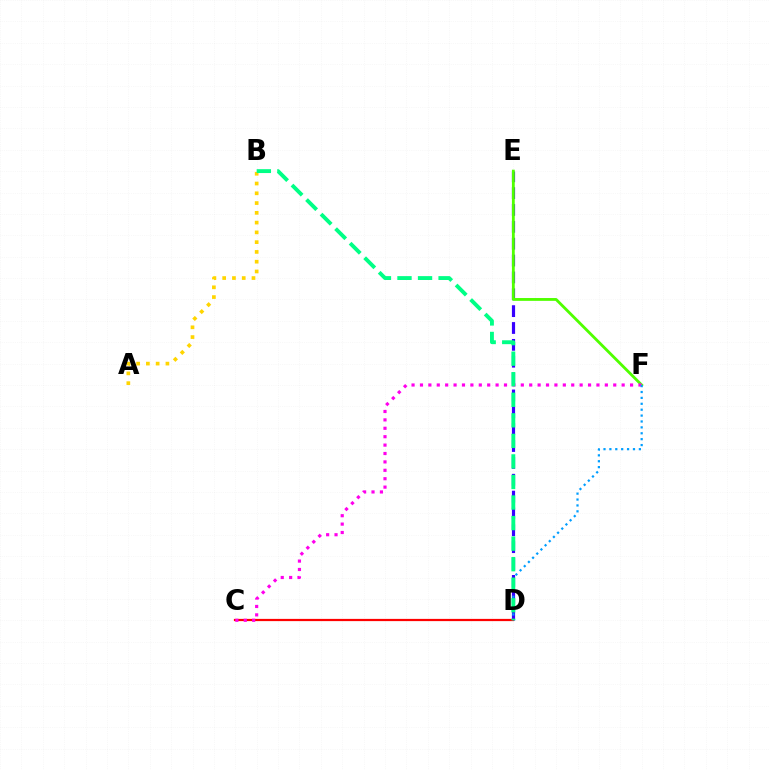{('A', 'B'): [{'color': '#ffd500', 'line_style': 'dotted', 'thickness': 2.65}], ('D', 'E'): [{'color': '#3700ff', 'line_style': 'dashed', 'thickness': 2.29}], ('E', 'F'): [{'color': '#4fff00', 'line_style': 'solid', 'thickness': 2.03}], ('C', 'D'): [{'color': '#ff0000', 'line_style': 'solid', 'thickness': 1.6}], ('C', 'F'): [{'color': '#ff00ed', 'line_style': 'dotted', 'thickness': 2.28}], ('D', 'F'): [{'color': '#009eff', 'line_style': 'dotted', 'thickness': 1.6}], ('B', 'D'): [{'color': '#00ff86', 'line_style': 'dashed', 'thickness': 2.79}]}